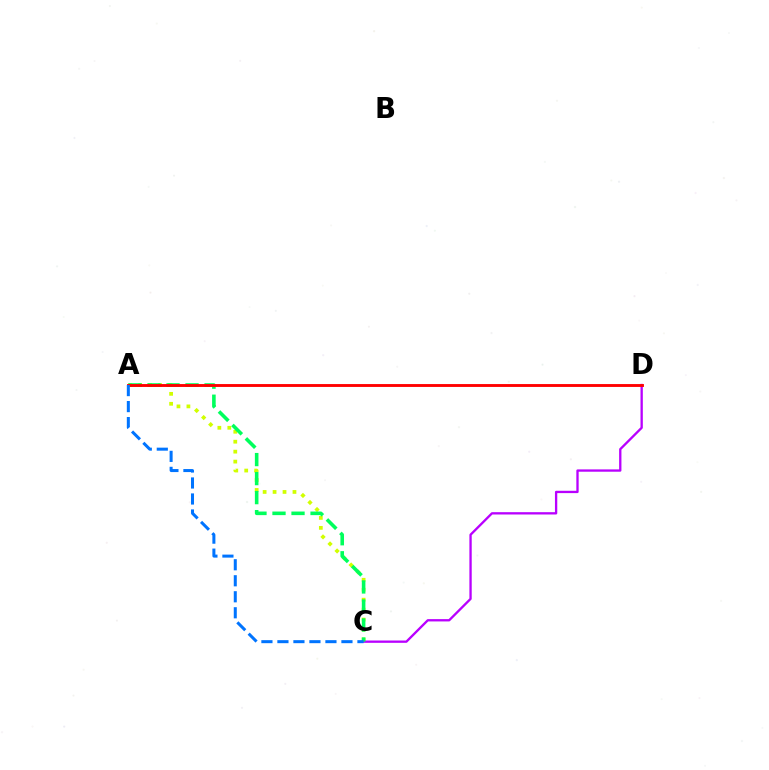{('A', 'C'): [{'color': '#d1ff00', 'line_style': 'dotted', 'thickness': 2.7}, {'color': '#00ff5c', 'line_style': 'dashed', 'thickness': 2.58}, {'color': '#0074ff', 'line_style': 'dashed', 'thickness': 2.17}], ('C', 'D'): [{'color': '#b900ff', 'line_style': 'solid', 'thickness': 1.67}], ('A', 'D'): [{'color': '#ff0000', 'line_style': 'solid', 'thickness': 2.07}]}